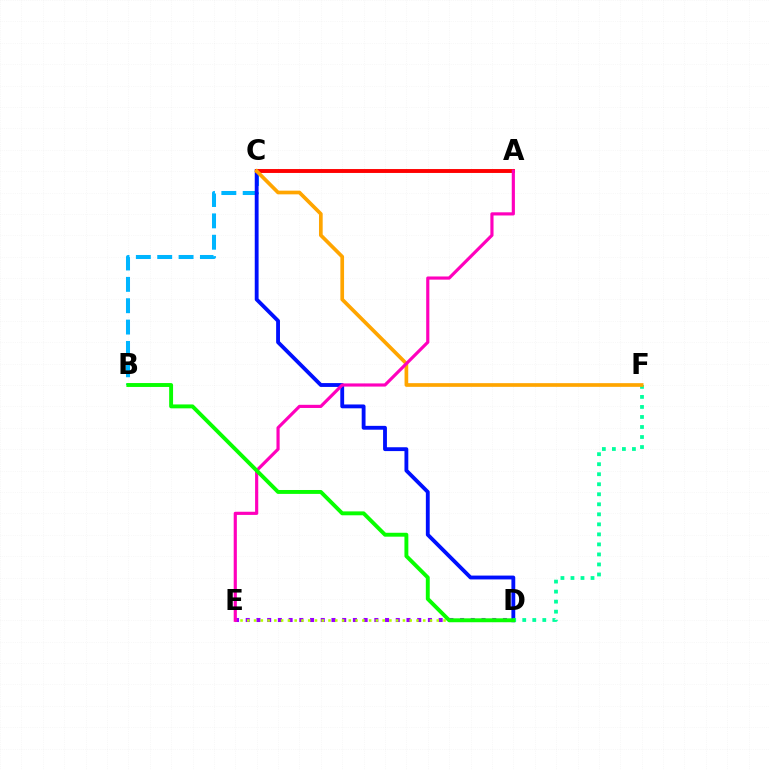{('B', 'C'): [{'color': '#00b5ff', 'line_style': 'dashed', 'thickness': 2.9}], ('C', 'D'): [{'color': '#0010ff', 'line_style': 'solid', 'thickness': 2.77}], ('A', 'C'): [{'color': '#ff0000', 'line_style': 'solid', 'thickness': 2.81}], ('D', 'F'): [{'color': '#00ff9d', 'line_style': 'dotted', 'thickness': 2.72}], ('D', 'E'): [{'color': '#9b00ff', 'line_style': 'dotted', 'thickness': 2.91}, {'color': '#b3ff00', 'line_style': 'dotted', 'thickness': 1.84}], ('C', 'F'): [{'color': '#ffa500', 'line_style': 'solid', 'thickness': 2.65}], ('A', 'E'): [{'color': '#ff00bd', 'line_style': 'solid', 'thickness': 2.28}], ('B', 'D'): [{'color': '#08ff00', 'line_style': 'solid', 'thickness': 2.81}]}